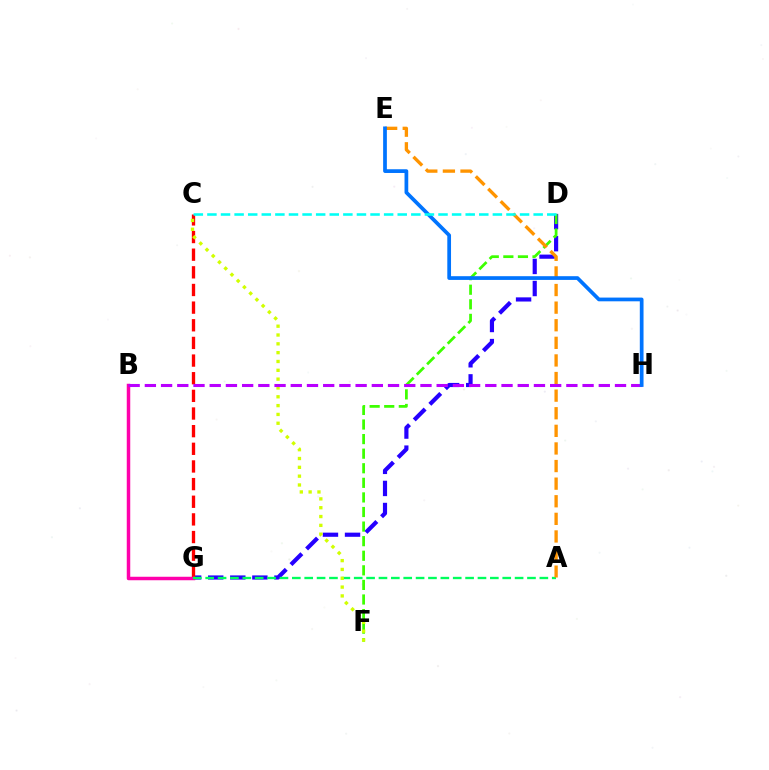{('D', 'G'): [{'color': '#2500ff', 'line_style': 'dashed', 'thickness': 3.0}], ('C', 'G'): [{'color': '#ff0000', 'line_style': 'dashed', 'thickness': 2.4}], ('B', 'G'): [{'color': '#ff00ac', 'line_style': 'solid', 'thickness': 2.51}], ('D', 'F'): [{'color': '#3dff00', 'line_style': 'dashed', 'thickness': 1.98}], ('A', 'G'): [{'color': '#00ff5c', 'line_style': 'dashed', 'thickness': 1.68}], ('C', 'F'): [{'color': '#d1ff00', 'line_style': 'dotted', 'thickness': 2.4}], ('A', 'E'): [{'color': '#ff9400', 'line_style': 'dashed', 'thickness': 2.39}], ('B', 'H'): [{'color': '#b900ff', 'line_style': 'dashed', 'thickness': 2.2}], ('E', 'H'): [{'color': '#0074ff', 'line_style': 'solid', 'thickness': 2.68}], ('C', 'D'): [{'color': '#00fff6', 'line_style': 'dashed', 'thickness': 1.85}]}